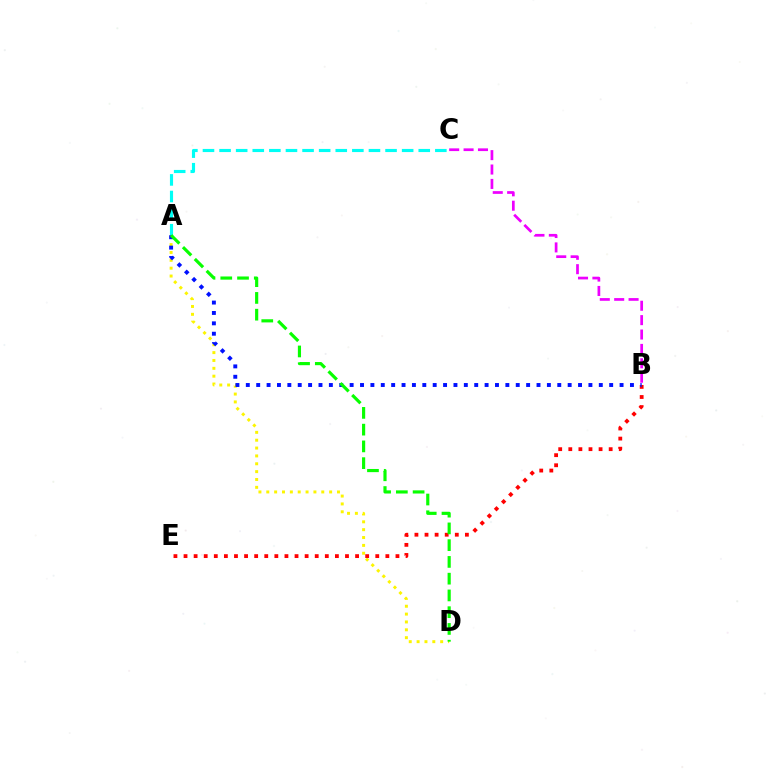{('A', 'C'): [{'color': '#00fff6', 'line_style': 'dashed', 'thickness': 2.25}], ('A', 'D'): [{'color': '#fcf500', 'line_style': 'dotted', 'thickness': 2.13}, {'color': '#08ff00', 'line_style': 'dashed', 'thickness': 2.28}], ('B', 'E'): [{'color': '#ff0000', 'line_style': 'dotted', 'thickness': 2.74}], ('B', 'C'): [{'color': '#ee00ff', 'line_style': 'dashed', 'thickness': 1.95}], ('A', 'B'): [{'color': '#0010ff', 'line_style': 'dotted', 'thickness': 2.82}]}